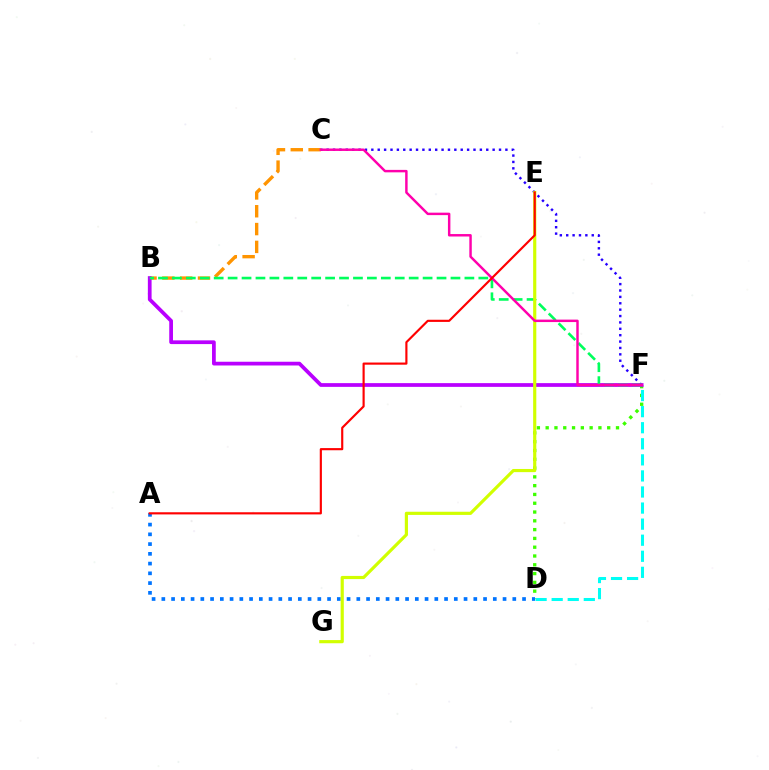{('B', 'C'): [{'color': '#ff9400', 'line_style': 'dashed', 'thickness': 2.42}], ('D', 'F'): [{'color': '#3dff00', 'line_style': 'dotted', 'thickness': 2.39}, {'color': '#00fff6', 'line_style': 'dashed', 'thickness': 2.18}], ('A', 'D'): [{'color': '#0074ff', 'line_style': 'dotted', 'thickness': 2.65}], ('C', 'F'): [{'color': '#2500ff', 'line_style': 'dotted', 'thickness': 1.73}, {'color': '#ff00ac', 'line_style': 'solid', 'thickness': 1.77}], ('B', 'F'): [{'color': '#b900ff', 'line_style': 'solid', 'thickness': 2.69}, {'color': '#00ff5c', 'line_style': 'dashed', 'thickness': 1.89}], ('E', 'G'): [{'color': '#d1ff00', 'line_style': 'solid', 'thickness': 2.28}], ('A', 'E'): [{'color': '#ff0000', 'line_style': 'solid', 'thickness': 1.55}]}